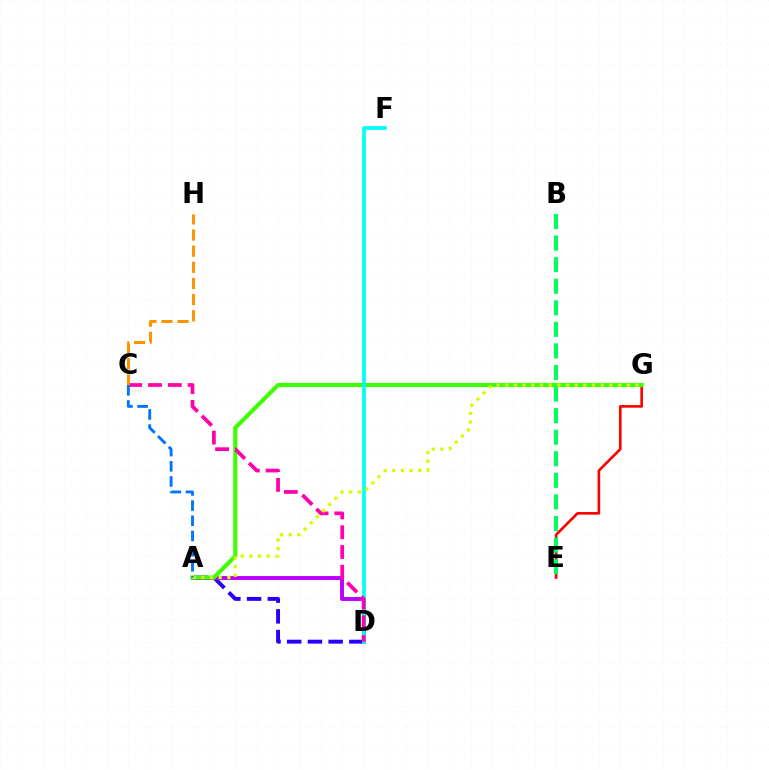{('A', 'D'): [{'color': '#2500ff', 'line_style': 'dashed', 'thickness': 2.82}, {'color': '#b900ff', 'line_style': 'solid', 'thickness': 2.81}], ('E', 'G'): [{'color': '#ff0000', 'line_style': 'solid', 'thickness': 1.9}], ('A', 'G'): [{'color': '#3dff00', 'line_style': 'solid', 'thickness': 2.97}, {'color': '#d1ff00', 'line_style': 'dotted', 'thickness': 2.36}], ('D', 'F'): [{'color': '#00fff6', 'line_style': 'solid', 'thickness': 2.64}], ('C', 'D'): [{'color': '#ff00ac', 'line_style': 'dashed', 'thickness': 2.69}], ('C', 'H'): [{'color': '#ff9400', 'line_style': 'dashed', 'thickness': 2.19}], ('A', 'C'): [{'color': '#0074ff', 'line_style': 'dashed', 'thickness': 2.06}], ('B', 'E'): [{'color': '#00ff5c', 'line_style': 'dashed', 'thickness': 2.93}]}